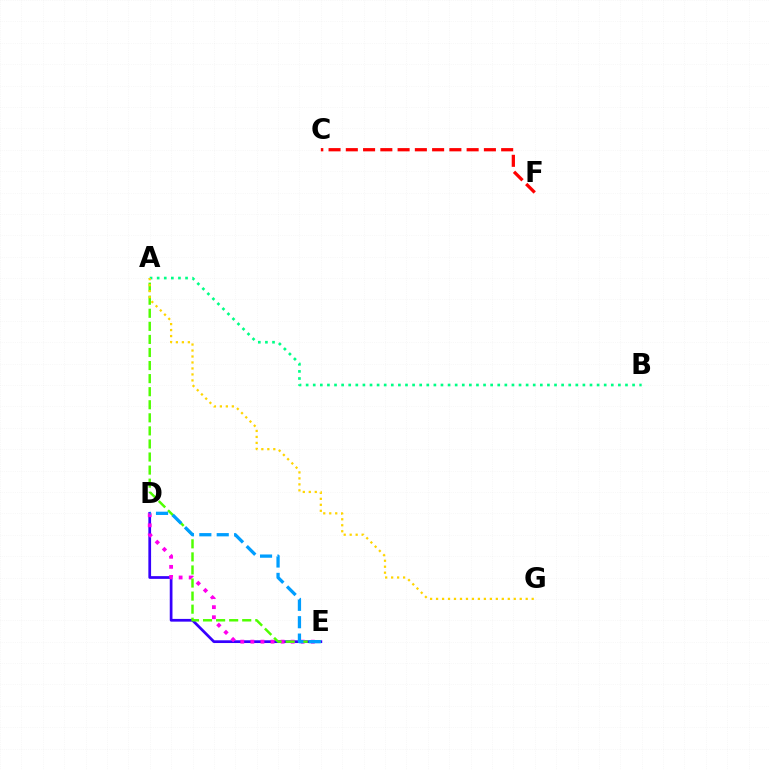{('D', 'E'): [{'color': '#3700ff', 'line_style': 'solid', 'thickness': 1.96}, {'color': '#ff00ed', 'line_style': 'dotted', 'thickness': 2.74}, {'color': '#009eff', 'line_style': 'dashed', 'thickness': 2.36}], ('C', 'F'): [{'color': '#ff0000', 'line_style': 'dashed', 'thickness': 2.34}], ('A', 'E'): [{'color': '#4fff00', 'line_style': 'dashed', 'thickness': 1.78}], ('A', 'B'): [{'color': '#00ff86', 'line_style': 'dotted', 'thickness': 1.93}], ('A', 'G'): [{'color': '#ffd500', 'line_style': 'dotted', 'thickness': 1.62}]}